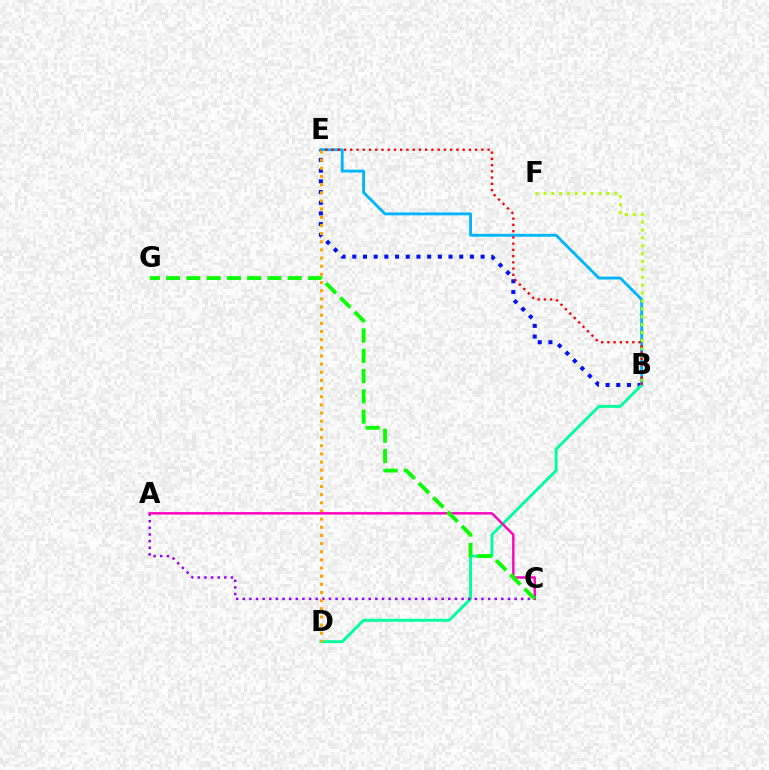{('B', 'E'): [{'color': '#0010ff', 'line_style': 'dotted', 'thickness': 2.91}, {'color': '#00b5ff', 'line_style': 'solid', 'thickness': 2.05}, {'color': '#ff0000', 'line_style': 'dotted', 'thickness': 1.7}], ('B', 'F'): [{'color': '#b3ff00', 'line_style': 'dotted', 'thickness': 2.14}], ('B', 'D'): [{'color': '#00ff9d', 'line_style': 'solid', 'thickness': 2.09}], ('A', 'C'): [{'color': '#9b00ff', 'line_style': 'dotted', 'thickness': 1.8}, {'color': '#ff00bd', 'line_style': 'solid', 'thickness': 1.76}], ('D', 'E'): [{'color': '#ffa500', 'line_style': 'dotted', 'thickness': 2.22}], ('C', 'G'): [{'color': '#08ff00', 'line_style': 'dashed', 'thickness': 2.75}]}